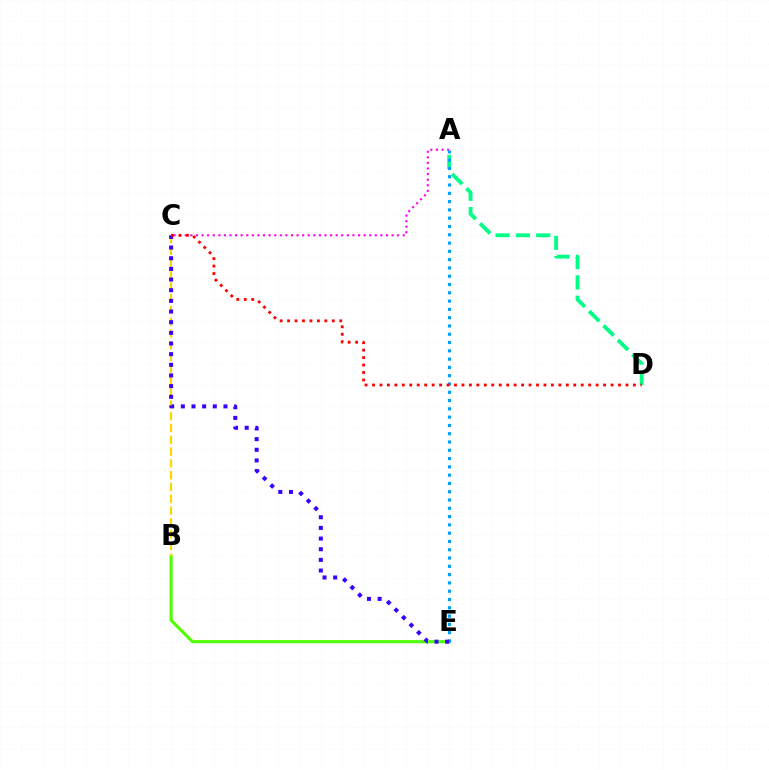{('B', 'E'): [{'color': '#4fff00', 'line_style': 'solid', 'thickness': 2.21}], ('A', 'C'): [{'color': '#ff00ed', 'line_style': 'dotted', 'thickness': 1.52}], ('A', 'D'): [{'color': '#00ff86', 'line_style': 'dashed', 'thickness': 2.76}], ('B', 'C'): [{'color': '#ffd500', 'line_style': 'dashed', 'thickness': 1.6}], ('A', 'E'): [{'color': '#009eff', 'line_style': 'dotted', 'thickness': 2.25}], ('C', 'E'): [{'color': '#3700ff', 'line_style': 'dotted', 'thickness': 2.9}], ('C', 'D'): [{'color': '#ff0000', 'line_style': 'dotted', 'thickness': 2.03}]}